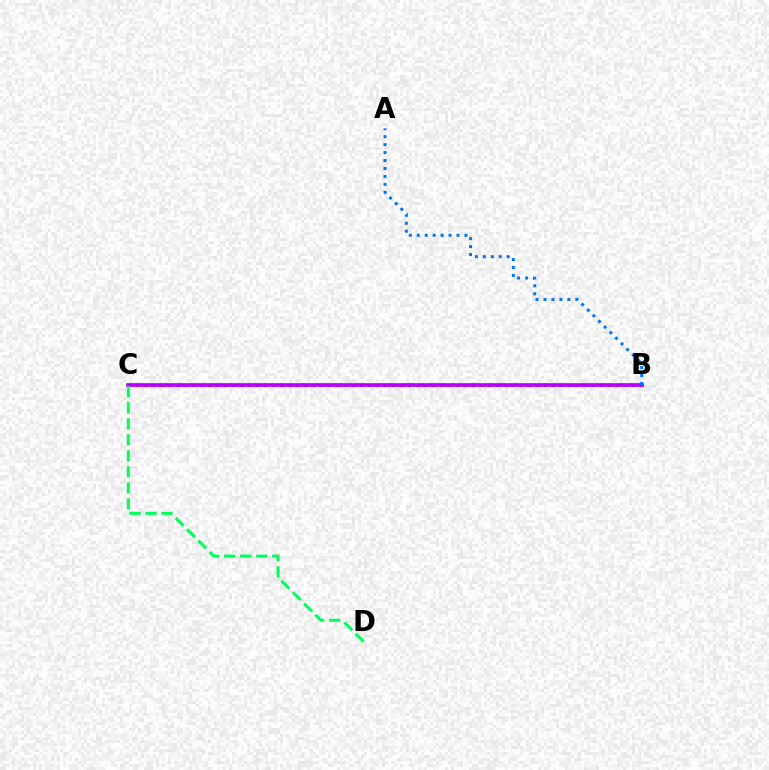{('B', 'C'): [{'color': '#d1ff00', 'line_style': 'dashed', 'thickness': 2.14}, {'color': '#ff0000', 'line_style': 'dotted', 'thickness': 2.17}, {'color': '#b900ff', 'line_style': 'solid', 'thickness': 2.65}], ('A', 'B'): [{'color': '#0074ff', 'line_style': 'dotted', 'thickness': 2.16}], ('C', 'D'): [{'color': '#00ff5c', 'line_style': 'dashed', 'thickness': 2.18}]}